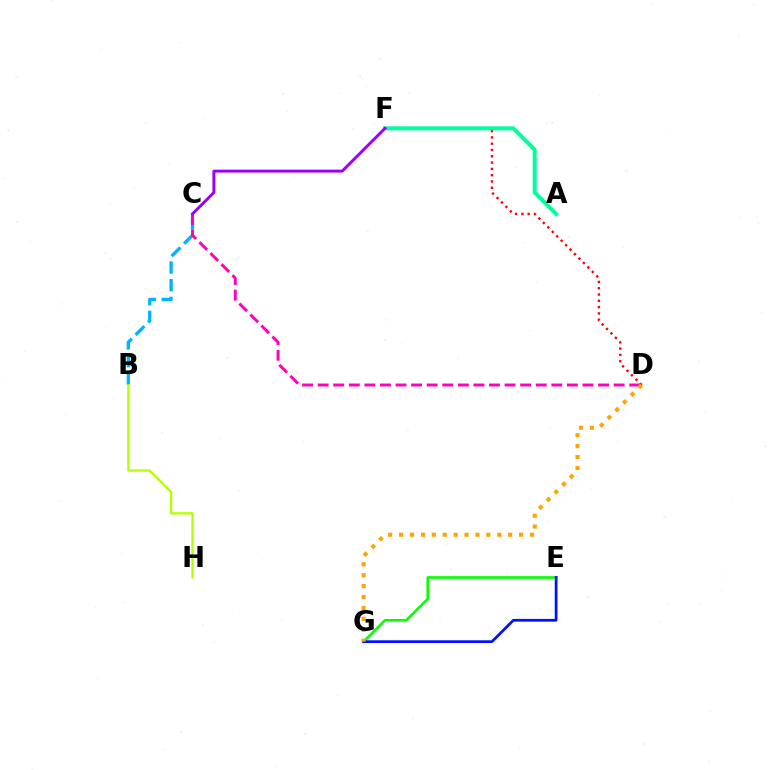{('B', 'C'): [{'color': '#00b5ff', 'line_style': 'dashed', 'thickness': 2.4}], ('D', 'F'): [{'color': '#ff0000', 'line_style': 'dotted', 'thickness': 1.71}], ('A', 'F'): [{'color': '#00ff9d', 'line_style': 'solid', 'thickness': 2.89}], ('C', 'D'): [{'color': '#ff00bd', 'line_style': 'dashed', 'thickness': 2.12}], ('C', 'F'): [{'color': '#9b00ff', 'line_style': 'solid', 'thickness': 2.12}], ('E', 'G'): [{'color': '#08ff00', 'line_style': 'solid', 'thickness': 1.93}, {'color': '#0010ff', 'line_style': 'solid', 'thickness': 1.97}], ('B', 'H'): [{'color': '#b3ff00', 'line_style': 'solid', 'thickness': 1.65}], ('D', 'G'): [{'color': '#ffa500', 'line_style': 'dotted', 'thickness': 2.96}]}